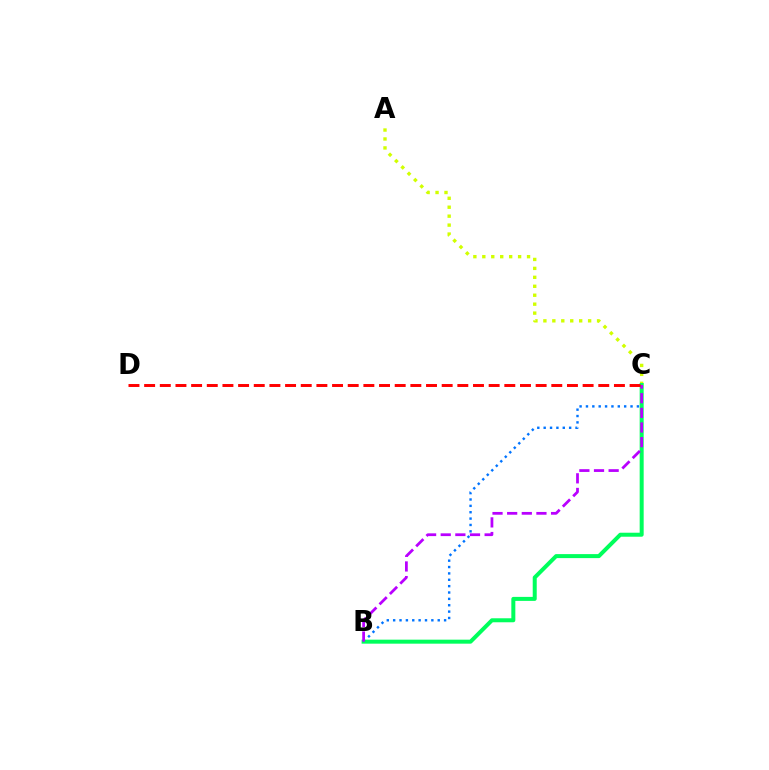{('A', 'C'): [{'color': '#d1ff00', 'line_style': 'dotted', 'thickness': 2.43}], ('B', 'C'): [{'color': '#0074ff', 'line_style': 'dotted', 'thickness': 1.73}, {'color': '#00ff5c', 'line_style': 'solid', 'thickness': 2.88}, {'color': '#b900ff', 'line_style': 'dashed', 'thickness': 1.99}], ('C', 'D'): [{'color': '#ff0000', 'line_style': 'dashed', 'thickness': 2.13}]}